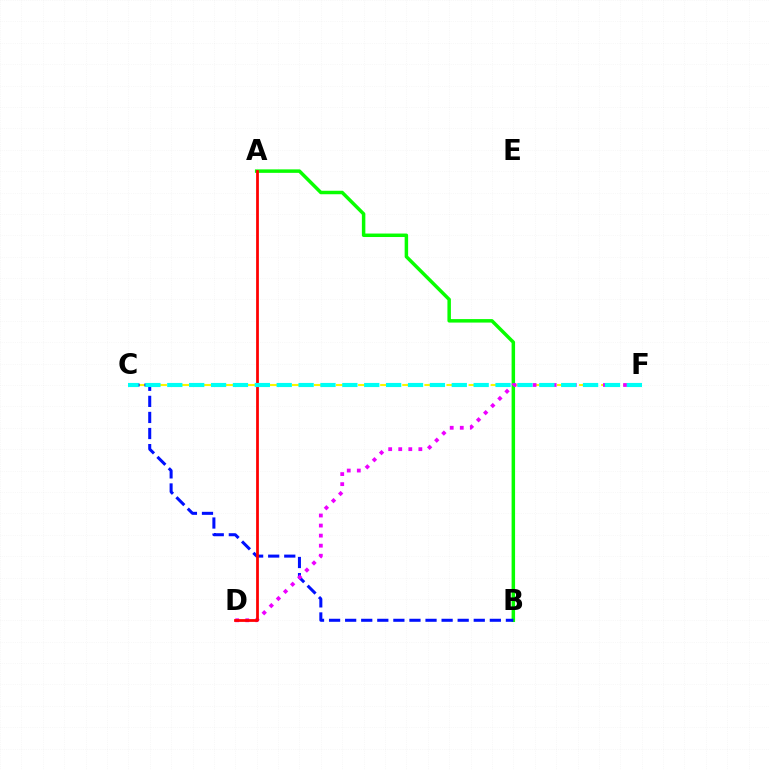{('C', 'F'): [{'color': '#fcf500', 'line_style': 'dashed', 'thickness': 1.5}, {'color': '#00fff6', 'line_style': 'dashed', 'thickness': 2.97}], ('A', 'B'): [{'color': '#08ff00', 'line_style': 'solid', 'thickness': 2.51}], ('B', 'C'): [{'color': '#0010ff', 'line_style': 'dashed', 'thickness': 2.18}], ('D', 'F'): [{'color': '#ee00ff', 'line_style': 'dotted', 'thickness': 2.73}], ('A', 'D'): [{'color': '#ff0000', 'line_style': 'solid', 'thickness': 1.99}]}